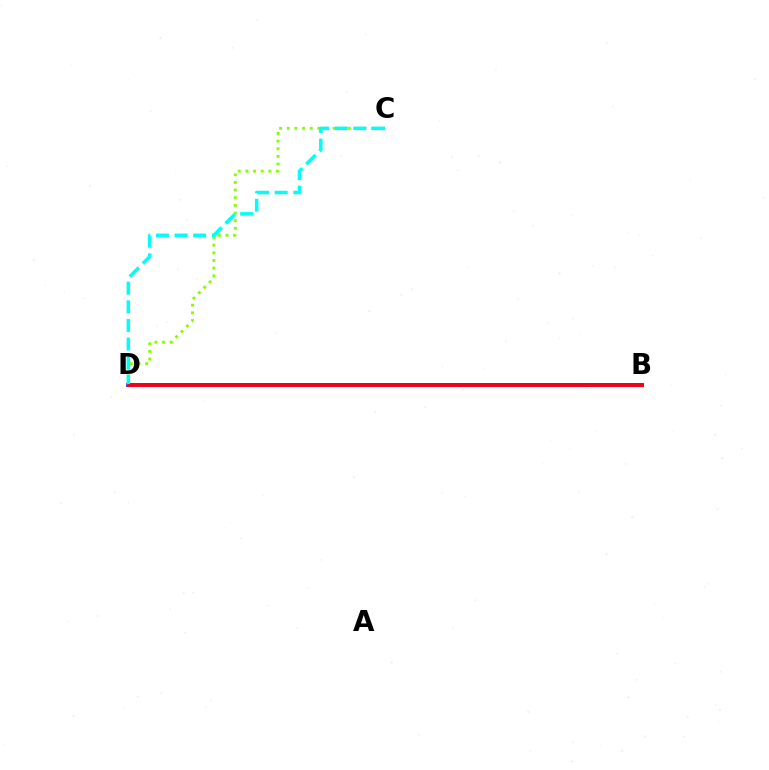{('B', 'D'): [{'color': '#7200ff', 'line_style': 'solid', 'thickness': 2.78}, {'color': '#ff0000', 'line_style': 'solid', 'thickness': 2.01}], ('C', 'D'): [{'color': '#84ff00', 'line_style': 'dotted', 'thickness': 2.08}, {'color': '#00fff6', 'line_style': 'dashed', 'thickness': 2.53}]}